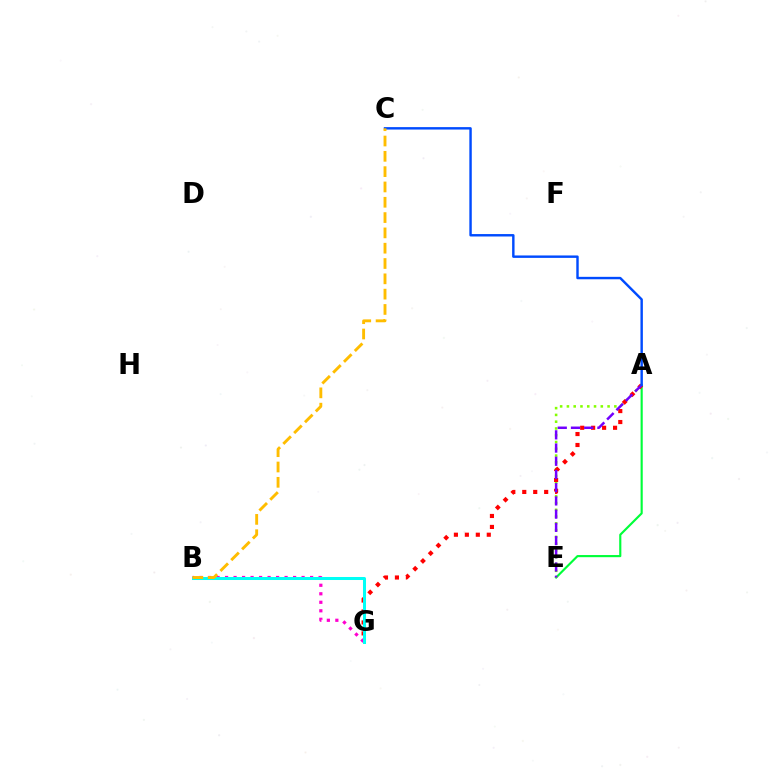{('A', 'E'): [{'color': '#00ff39', 'line_style': 'solid', 'thickness': 1.55}, {'color': '#84ff00', 'line_style': 'dotted', 'thickness': 1.84}, {'color': '#7200ff', 'line_style': 'dashed', 'thickness': 1.8}], ('B', 'G'): [{'color': '#ff00cf', 'line_style': 'dotted', 'thickness': 2.31}, {'color': '#00fff6', 'line_style': 'solid', 'thickness': 2.17}], ('A', 'G'): [{'color': '#ff0000', 'line_style': 'dotted', 'thickness': 2.98}], ('A', 'C'): [{'color': '#004bff', 'line_style': 'solid', 'thickness': 1.75}], ('B', 'C'): [{'color': '#ffbd00', 'line_style': 'dashed', 'thickness': 2.08}]}